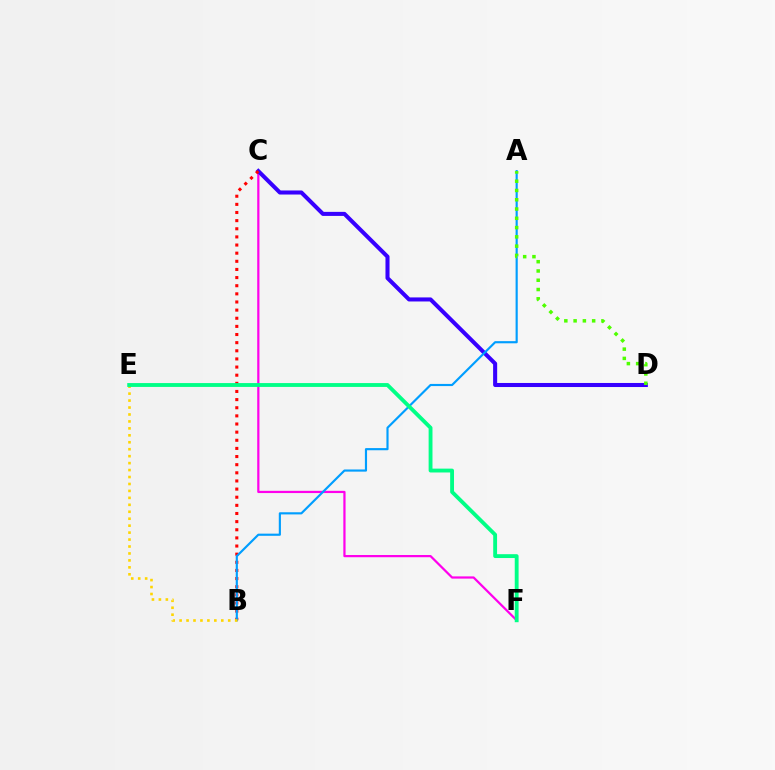{('C', 'F'): [{'color': '#ff00ed', 'line_style': 'solid', 'thickness': 1.6}], ('C', 'D'): [{'color': '#3700ff', 'line_style': 'solid', 'thickness': 2.92}], ('B', 'C'): [{'color': '#ff0000', 'line_style': 'dotted', 'thickness': 2.21}], ('A', 'B'): [{'color': '#009eff', 'line_style': 'solid', 'thickness': 1.55}], ('B', 'E'): [{'color': '#ffd500', 'line_style': 'dotted', 'thickness': 1.89}], ('A', 'D'): [{'color': '#4fff00', 'line_style': 'dotted', 'thickness': 2.52}], ('E', 'F'): [{'color': '#00ff86', 'line_style': 'solid', 'thickness': 2.77}]}